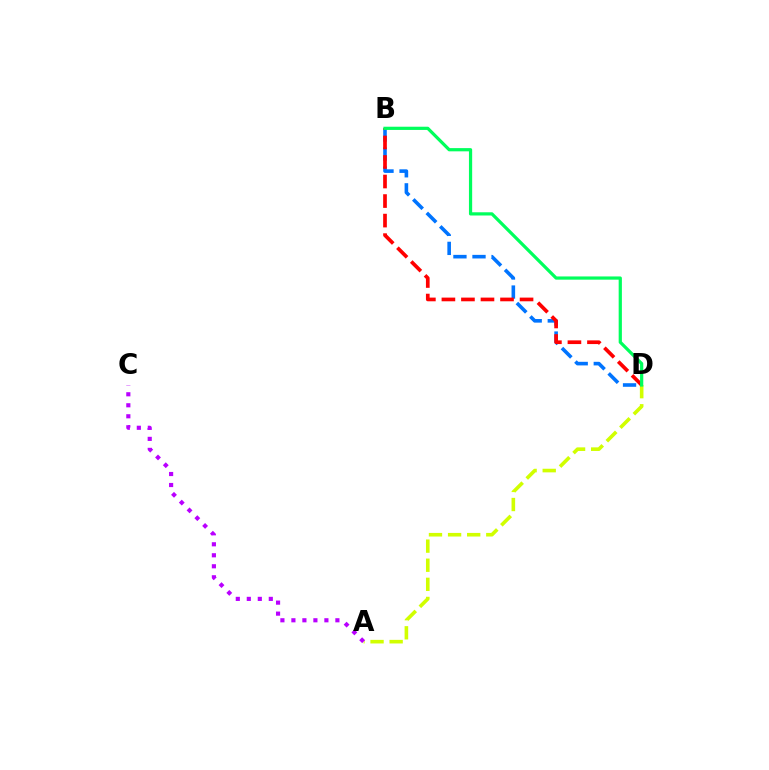{('A', 'D'): [{'color': '#d1ff00', 'line_style': 'dashed', 'thickness': 2.6}], ('B', 'D'): [{'color': '#0074ff', 'line_style': 'dashed', 'thickness': 2.59}, {'color': '#ff0000', 'line_style': 'dashed', 'thickness': 2.65}, {'color': '#00ff5c', 'line_style': 'solid', 'thickness': 2.32}], ('A', 'C'): [{'color': '#b900ff', 'line_style': 'dotted', 'thickness': 2.99}]}